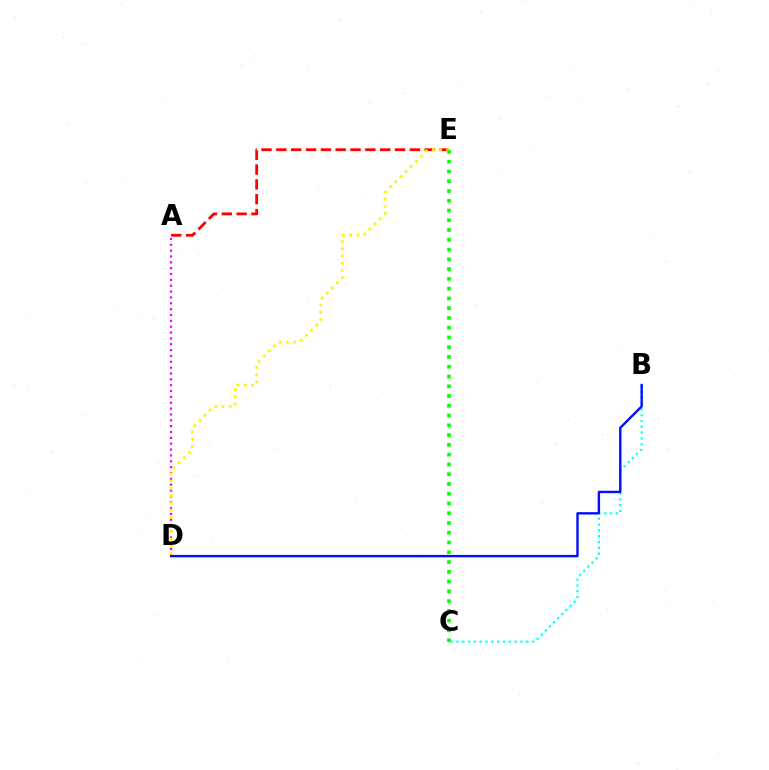{('A', 'D'): [{'color': '#ee00ff', 'line_style': 'dotted', 'thickness': 1.59}], ('A', 'E'): [{'color': '#ff0000', 'line_style': 'dashed', 'thickness': 2.02}], ('D', 'E'): [{'color': '#fcf500', 'line_style': 'dotted', 'thickness': 1.97}], ('B', 'C'): [{'color': '#00fff6', 'line_style': 'dotted', 'thickness': 1.58}], ('B', 'D'): [{'color': '#0010ff', 'line_style': 'solid', 'thickness': 1.72}], ('C', 'E'): [{'color': '#08ff00', 'line_style': 'dotted', 'thickness': 2.65}]}